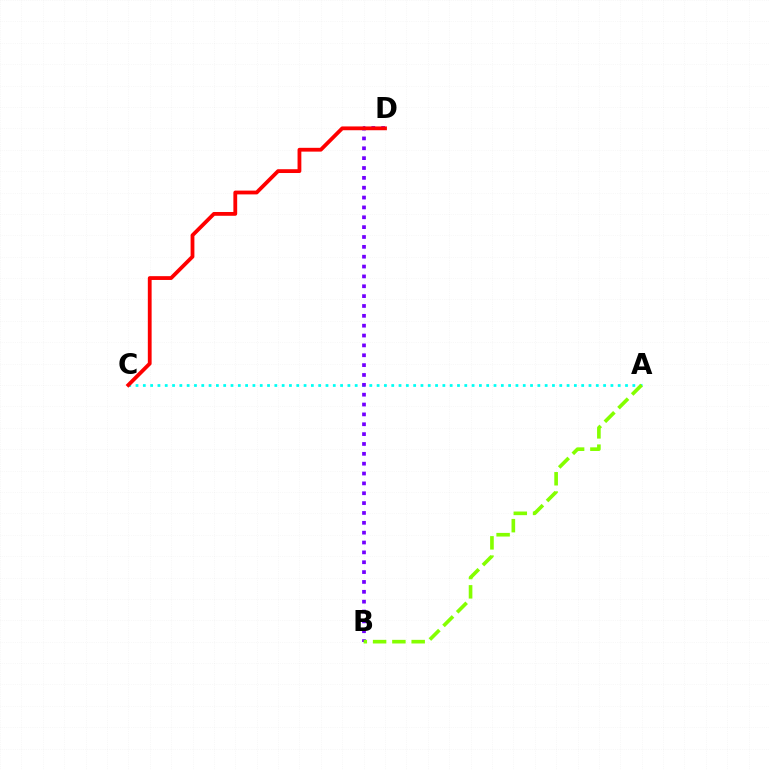{('A', 'C'): [{'color': '#00fff6', 'line_style': 'dotted', 'thickness': 1.98}], ('B', 'D'): [{'color': '#7200ff', 'line_style': 'dotted', 'thickness': 2.68}], ('C', 'D'): [{'color': '#ff0000', 'line_style': 'solid', 'thickness': 2.74}], ('A', 'B'): [{'color': '#84ff00', 'line_style': 'dashed', 'thickness': 2.62}]}